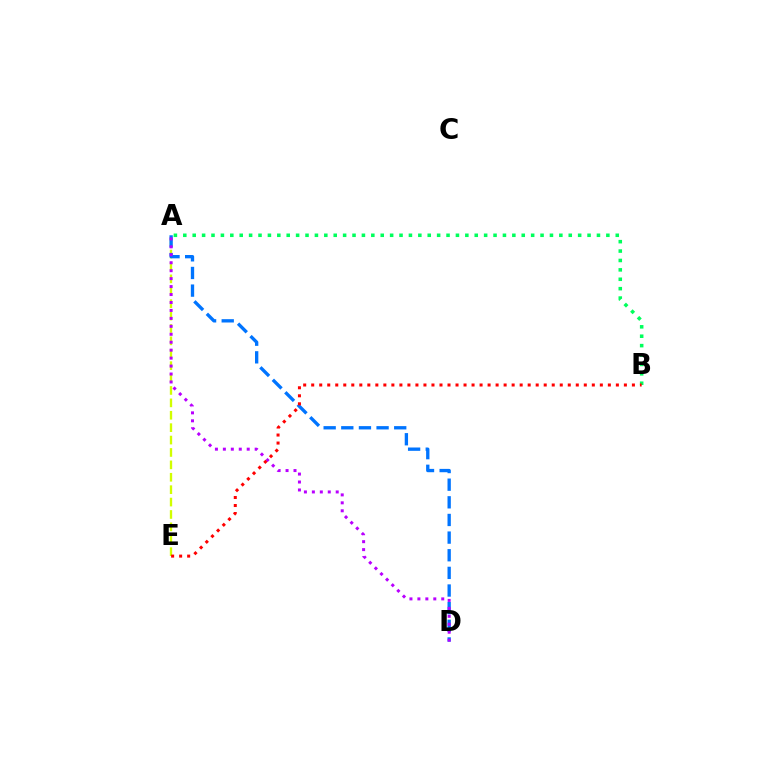{('A', 'E'): [{'color': '#d1ff00', 'line_style': 'dashed', 'thickness': 1.68}], ('A', 'B'): [{'color': '#00ff5c', 'line_style': 'dotted', 'thickness': 2.55}], ('A', 'D'): [{'color': '#0074ff', 'line_style': 'dashed', 'thickness': 2.4}, {'color': '#b900ff', 'line_style': 'dotted', 'thickness': 2.16}], ('B', 'E'): [{'color': '#ff0000', 'line_style': 'dotted', 'thickness': 2.18}]}